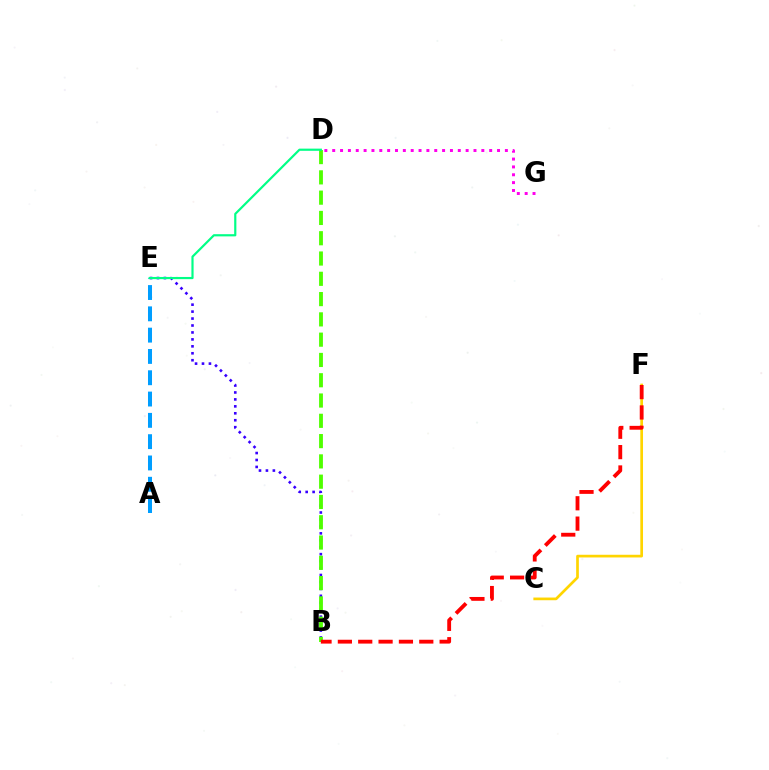{('B', 'E'): [{'color': '#3700ff', 'line_style': 'dotted', 'thickness': 1.89}], ('A', 'E'): [{'color': '#009eff', 'line_style': 'dashed', 'thickness': 2.89}], ('C', 'F'): [{'color': '#ffd500', 'line_style': 'solid', 'thickness': 1.94}], ('D', 'G'): [{'color': '#ff00ed', 'line_style': 'dotted', 'thickness': 2.13}], ('B', 'D'): [{'color': '#4fff00', 'line_style': 'dashed', 'thickness': 2.76}], ('D', 'E'): [{'color': '#00ff86', 'line_style': 'solid', 'thickness': 1.58}], ('B', 'F'): [{'color': '#ff0000', 'line_style': 'dashed', 'thickness': 2.76}]}